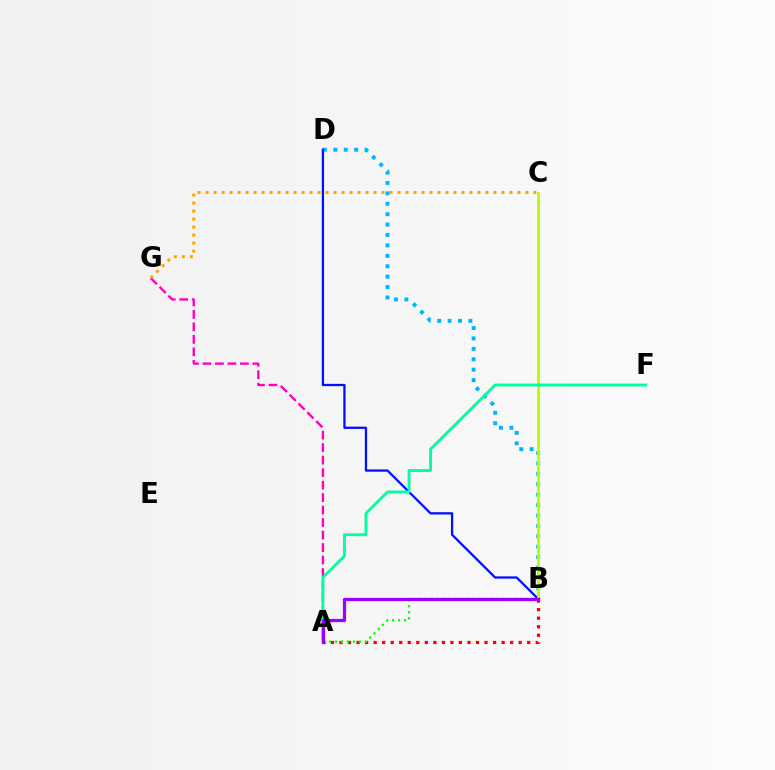{('A', 'B'): [{'color': '#ff0000', 'line_style': 'dotted', 'thickness': 2.32}, {'color': '#08ff00', 'line_style': 'dotted', 'thickness': 1.63}, {'color': '#9b00ff', 'line_style': 'solid', 'thickness': 2.34}], ('B', 'D'): [{'color': '#00b5ff', 'line_style': 'dotted', 'thickness': 2.83}, {'color': '#0010ff', 'line_style': 'solid', 'thickness': 1.64}], ('A', 'G'): [{'color': '#ff00bd', 'line_style': 'dashed', 'thickness': 1.7}], ('C', 'G'): [{'color': '#ffa500', 'line_style': 'dotted', 'thickness': 2.17}], ('B', 'C'): [{'color': '#b3ff00', 'line_style': 'solid', 'thickness': 2.0}], ('A', 'F'): [{'color': '#00ff9d', 'line_style': 'solid', 'thickness': 2.05}]}